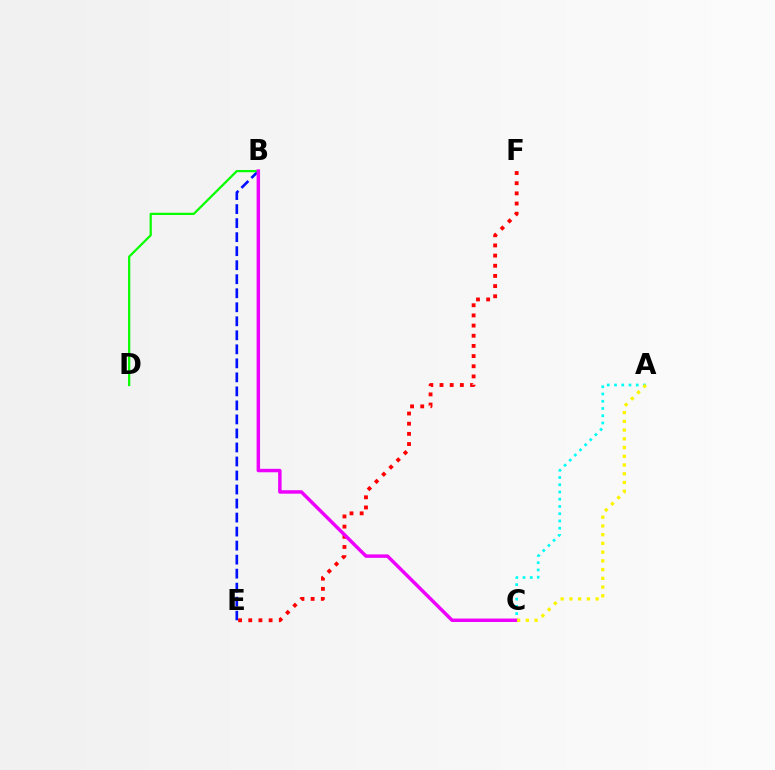{('B', 'E'): [{'color': '#0010ff', 'line_style': 'dashed', 'thickness': 1.9}], ('E', 'F'): [{'color': '#ff0000', 'line_style': 'dotted', 'thickness': 2.76}], ('A', 'C'): [{'color': '#00fff6', 'line_style': 'dotted', 'thickness': 1.97}, {'color': '#fcf500', 'line_style': 'dotted', 'thickness': 2.37}], ('B', 'D'): [{'color': '#08ff00', 'line_style': 'solid', 'thickness': 1.62}], ('B', 'C'): [{'color': '#ee00ff', 'line_style': 'solid', 'thickness': 2.49}]}